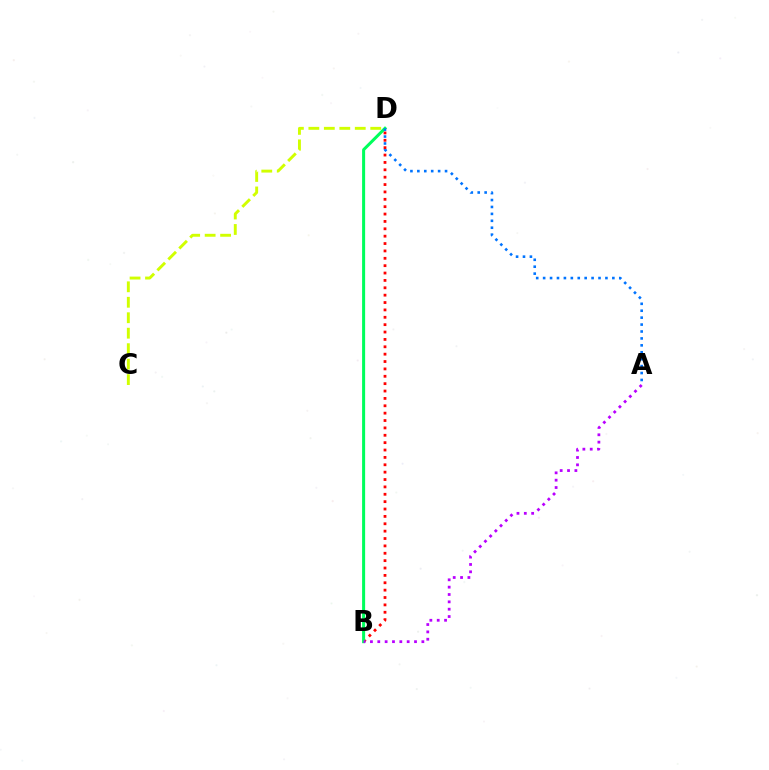{('B', 'D'): [{'color': '#ff0000', 'line_style': 'dotted', 'thickness': 2.0}, {'color': '#00ff5c', 'line_style': 'solid', 'thickness': 2.18}], ('A', 'D'): [{'color': '#0074ff', 'line_style': 'dotted', 'thickness': 1.88}], ('A', 'B'): [{'color': '#b900ff', 'line_style': 'dotted', 'thickness': 2.0}], ('C', 'D'): [{'color': '#d1ff00', 'line_style': 'dashed', 'thickness': 2.1}]}